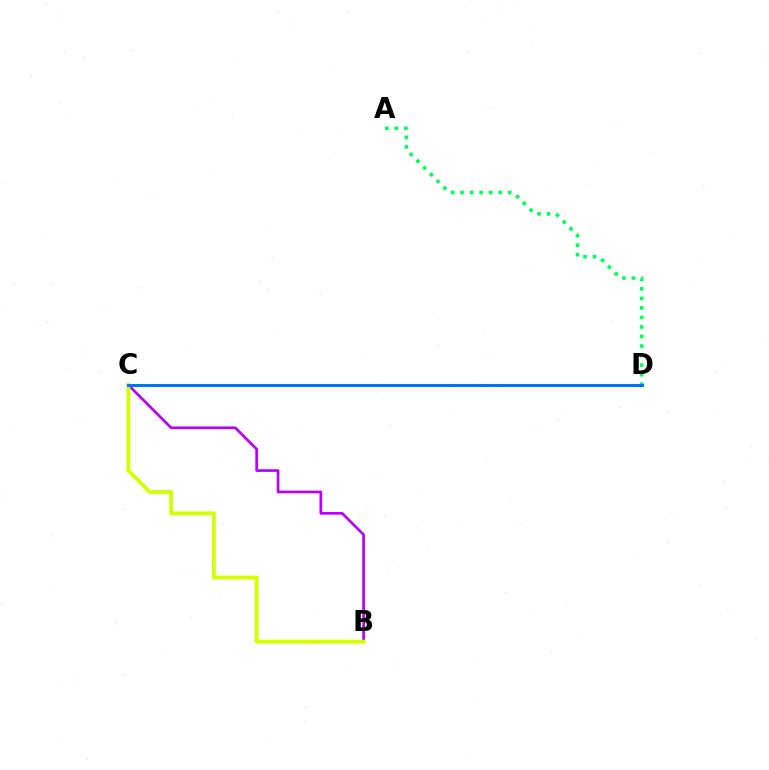{('B', 'C'): [{'color': '#b900ff', 'line_style': 'solid', 'thickness': 1.93}, {'color': '#d1ff00', 'line_style': 'solid', 'thickness': 2.7}], ('A', 'D'): [{'color': '#00ff5c', 'line_style': 'dotted', 'thickness': 2.59}], ('C', 'D'): [{'color': '#ff0000', 'line_style': 'dashed', 'thickness': 2.19}, {'color': '#0074ff', 'line_style': 'solid', 'thickness': 2.14}]}